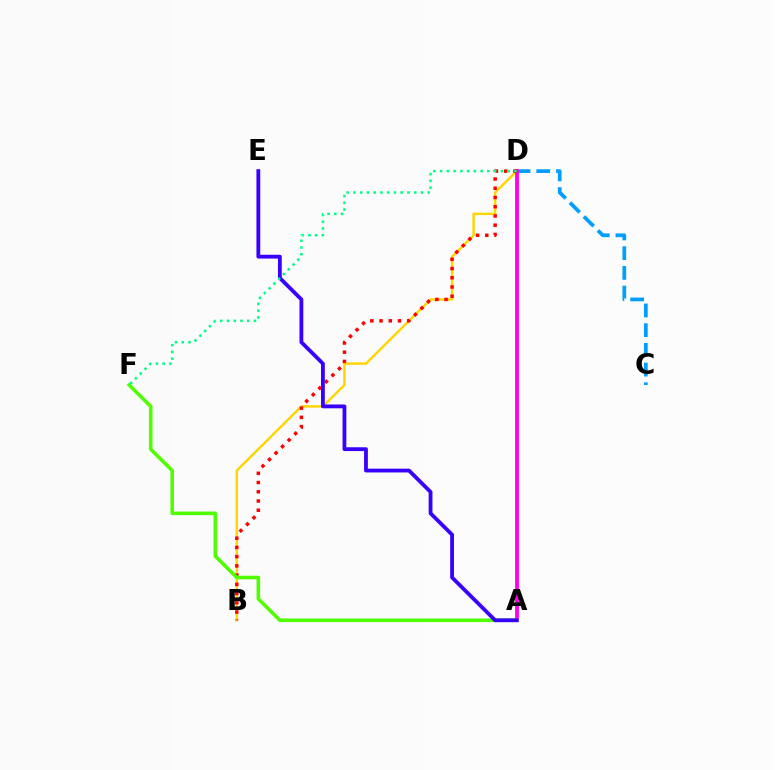{('C', 'D'): [{'color': '#009eff', 'line_style': 'dashed', 'thickness': 2.68}], ('B', 'D'): [{'color': '#ffd500', 'line_style': 'solid', 'thickness': 1.73}, {'color': '#ff0000', 'line_style': 'dotted', 'thickness': 2.51}], ('A', 'D'): [{'color': '#ff00ed', 'line_style': 'solid', 'thickness': 2.76}], ('A', 'F'): [{'color': '#4fff00', 'line_style': 'solid', 'thickness': 2.57}], ('A', 'E'): [{'color': '#3700ff', 'line_style': 'solid', 'thickness': 2.74}], ('D', 'F'): [{'color': '#00ff86', 'line_style': 'dotted', 'thickness': 1.84}]}